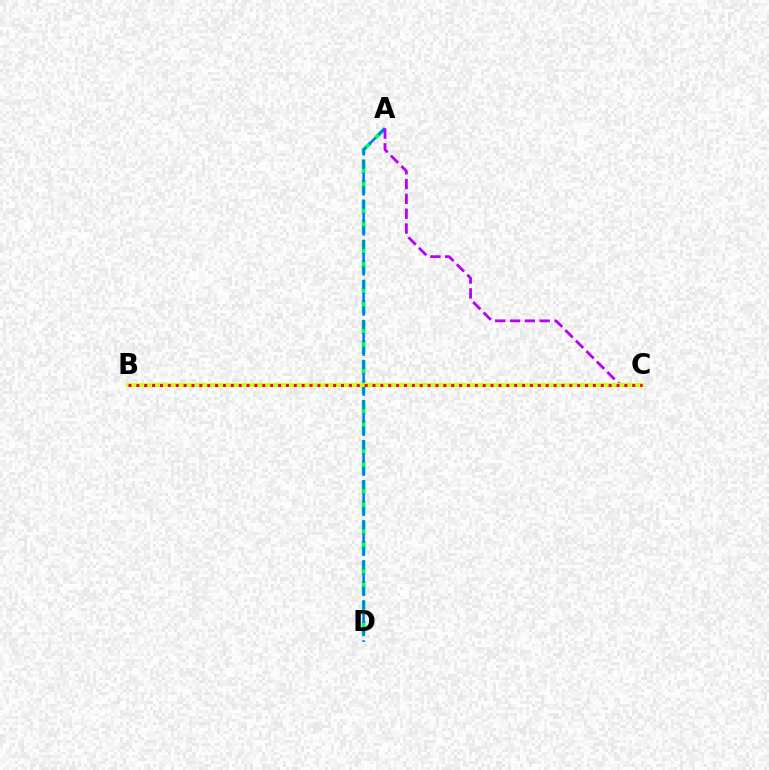{('A', 'D'): [{'color': '#00ff5c', 'line_style': 'dashed', 'thickness': 2.72}, {'color': '#0074ff', 'line_style': 'dashed', 'thickness': 1.81}], ('A', 'C'): [{'color': '#b900ff', 'line_style': 'dashed', 'thickness': 2.02}], ('B', 'C'): [{'color': '#d1ff00', 'line_style': 'solid', 'thickness': 2.73}, {'color': '#ff0000', 'line_style': 'dotted', 'thickness': 2.14}]}